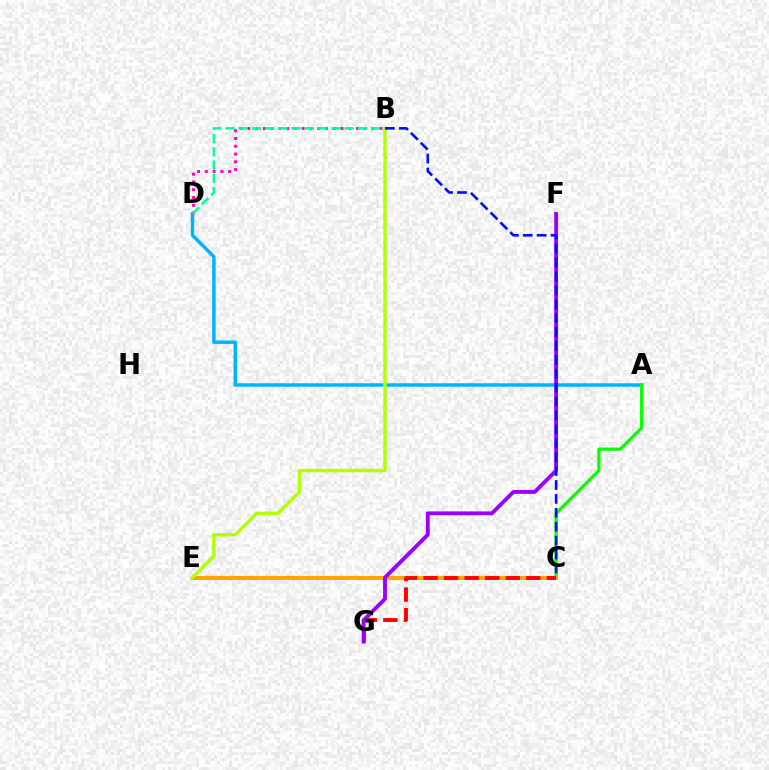{('A', 'D'): [{'color': '#00b5ff', 'line_style': 'solid', 'thickness': 2.51}], ('B', 'D'): [{'color': '#ff00bd', 'line_style': 'dotted', 'thickness': 2.11}, {'color': '#00ff9d', 'line_style': 'dashed', 'thickness': 1.8}], ('A', 'C'): [{'color': '#08ff00', 'line_style': 'solid', 'thickness': 2.31}], ('C', 'E'): [{'color': '#ffa500', 'line_style': 'solid', 'thickness': 2.93}], ('C', 'G'): [{'color': '#ff0000', 'line_style': 'dashed', 'thickness': 2.79}], ('F', 'G'): [{'color': '#9b00ff', 'line_style': 'solid', 'thickness': 2.78}], ('B', 'E'): [{'color': '#b3ff00', 'line_style': 'solid', 'thickness': 2.45}], ('B', 'C'): [{'color': '#0010ff', 'line_style': 'dashed', 'thickness': 1.89}]}